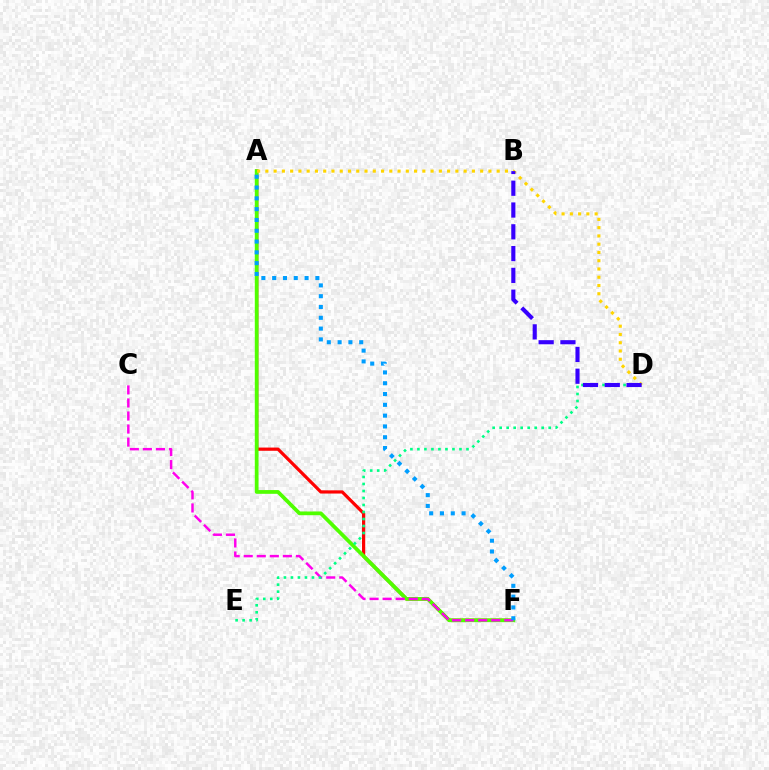{('A', 'F'): [{'color': '#ff0000', 'line_style': 'solid', 'thickness': 2.31}, {'color': '#4fff00', 'line_style': 'solid', 'thickness': 2.7}, {'color': '#009eff', 'line_style': 'dotted', 'thickness': 2.93}], ('C', 'F'): [{'color': '#ff00ed', 'line_style': 'dashed', 'thickness': 1.77}], ('D', 'E'): [{'color': '#00ff86', 'line_style': 'dotted', 'thickness': 1.9}], ('A', 'D'): [{'color': '#ffd500', 'line_style': 'dotted', 'thickness': 2.24}], ('B', 'D'): [{'color': '#3700ff', 'line_style': 'dashed', 'thickness': 2.96}]}